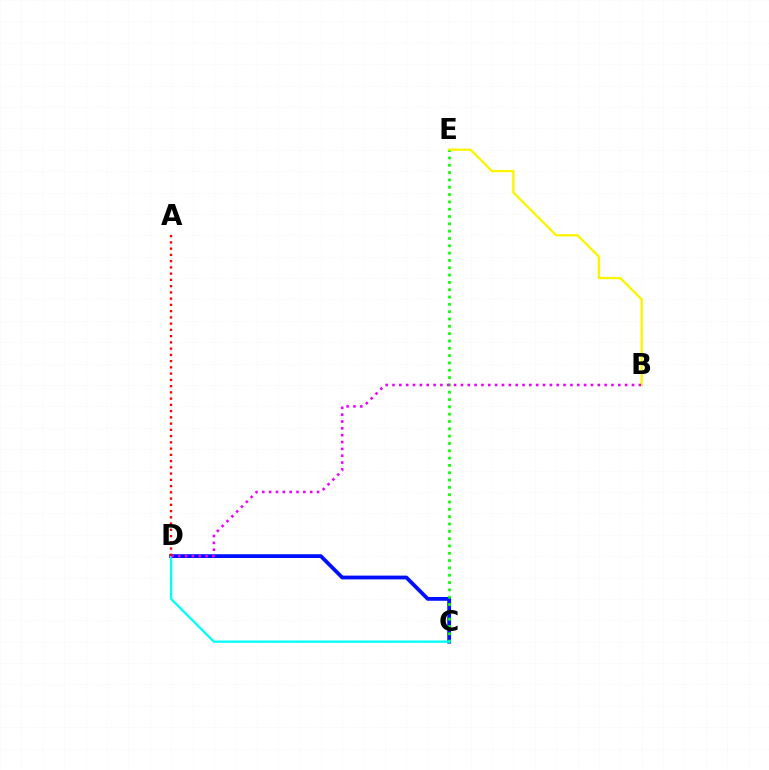{('B', 'E'): [{'color': '#fcf500', 'line_style': 'solid', 'thickness': 1.68}], ('C', 'D'): [{'color': '#0010ff', 'line_style': 'solid', 'thickness': 2.73}, {'color': '#00fff6', 'line_style': 'solid', 'thickness': 1.65}], ('C', 'E'): [{'color': '#08ff00', 'line_style': 'dotted', 'thickness': 1.99}], ('B', 'D'): [{'color': '#ee00ff', 'line_style': 'dotted', 'thickness': 1.86}], ('A', 'D'): [{'color': '#ff0000', 'line_style': 'dotted', 'thickness': 1.7}]}